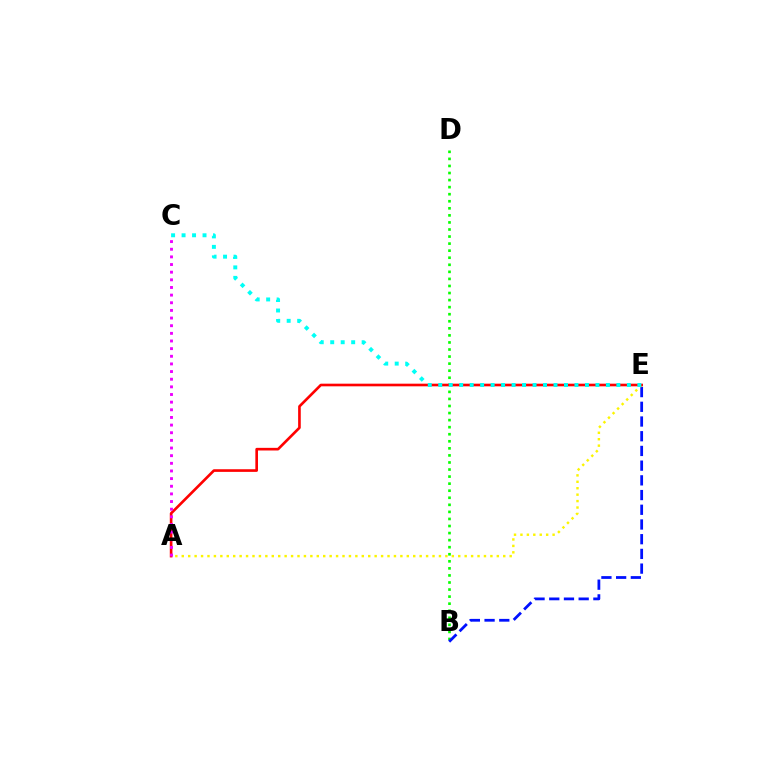{('B', 'D'): [{'color': '#08ff00', 'line_style': 'dotted', 'thickness': 1.92}], ('B', 'E'): [{'color': '#0010ff', 'line_style': 'dashed', 'thickness': 2.0}], ('A', 'E'): [{'color': '#fcf500', 'line_style': 'dotted', 'thickness': 1.75}, {'color': '#ff0000', 'line_style': 'solid', 'thickness': 1.9}], ('C', 'E'): [{'color': '#00fff6', 'line_style': 'dotted', 'thickness': 2.85}], ('A', 'C'): [{'color': '#ee00ff', 'line_style': 'dotted', 'thickness': 2.08}]}